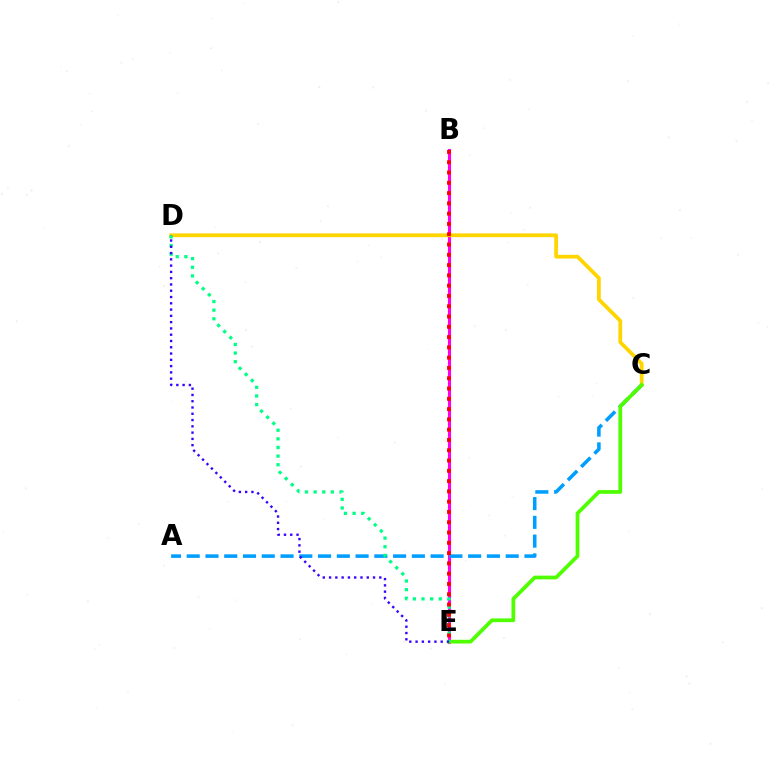{('B', 'E'): [{'color': '#ff00ed', 'line_style': 'solid', 'thickness': 2.23}, {'color': '#ff0000', 'line_style': 'dotted', 'thickness': 2.79}], ('C', 'D'): [{'color': '#ffd500', 'line_style': 'solid', 'thickness': 2.7}], ('A', 'C'): [{'color': '#009eff', 'line_style': 'dashed', 'thickness': 2.55}], ('C', 'E'): [{'color': '#4fff00', 'line_style': 'solid', 'thickness': 2.69}], ('D', 'E'): [{'color': '#00ff86', 'line_style': 'dotted', 'thickness': 2.34}, {'color': '#3700ff', 'line_style': 'dotted', 'thickness': 1.71}]}